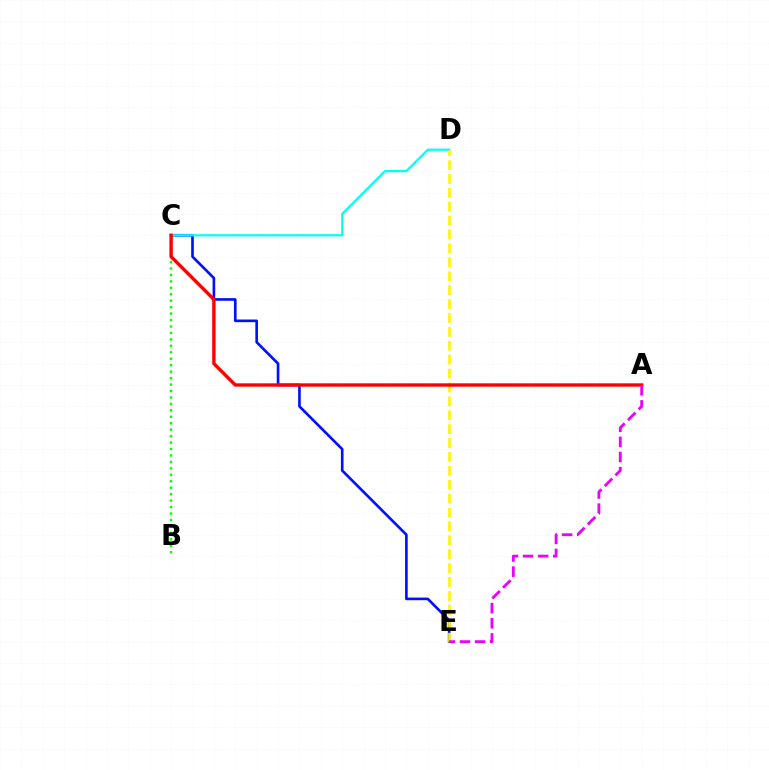{('B', 'C'): [{'color': '#08ff00', 'line_style': 'dotted', 'thickness': 1.75}], ('C', 'E'): [{'color': '#0010ff', 'line_style': 'solid', 'thickness': 1.9}], ('C', 'D'): [{'color': '#00fff6', 'line_style': 'solid', 'thickness': 1.61}], ('D', 'E'): [{'color': '#fcf500', 'line_style': 'dashed', 'thickness': 1.89}], ('A', 'C'): [{'color': '#ff0000', 'line_style': 'solid', 'thickness': 2.44}], ('A', 'E'): [{'color': '#ee00ff', 'line_style': 'dashed', 'thickness': 2.05}]}